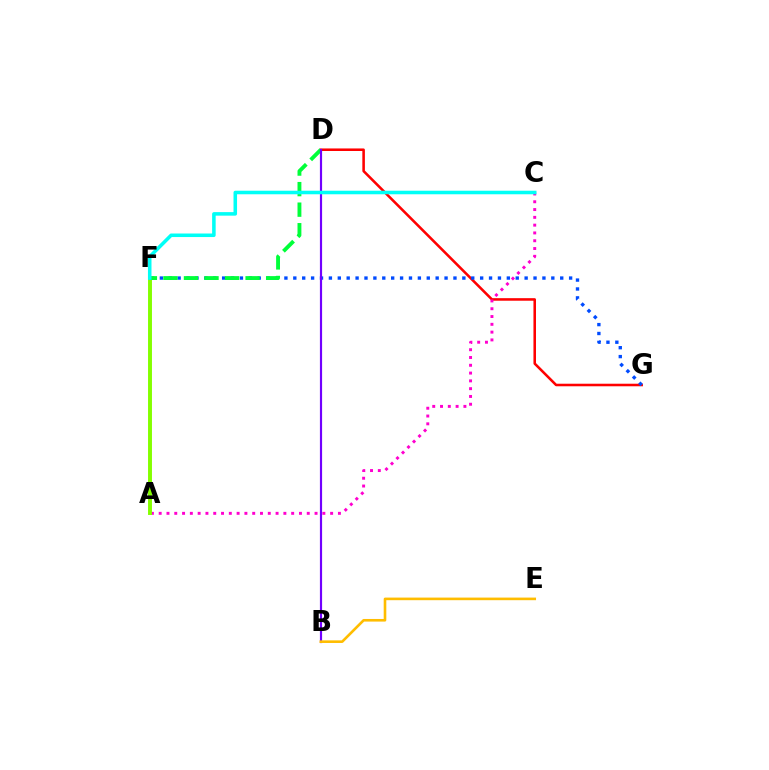{('D', 'G'): [{'color': '#ff0000', 'line_style': 'solid', 'thickness': 1.84}], ('F', 'G'): [{'color': '#004bff', 'line_style': 'dotted', 'thickness': 2.42}], ('A', 'C'): [{'color': '#ff00cf', 'line_style': 'dotted', 'thickness': 2.12}], ('A', 'F'): [{'color': '#84ff00', 'line_style': 'solid', 'thickness': 2.83}], ('D', 'F'): [{'color': '#00ff39', 'line_style': 'dashed', 'thickness': 2.79}], ('B', 'D'): [{'color': '#7200ff', 'line_style': 'solid', 'thickness': 1.57}], ('C', 'F'): [{'color': '#00fff6', 'line_style': 'solid', 'thickness': 2.55}], ('B', 'E'): [{'color': '#ffbd00', 'line_style': 'solid', 'thickness': 1.88}]}